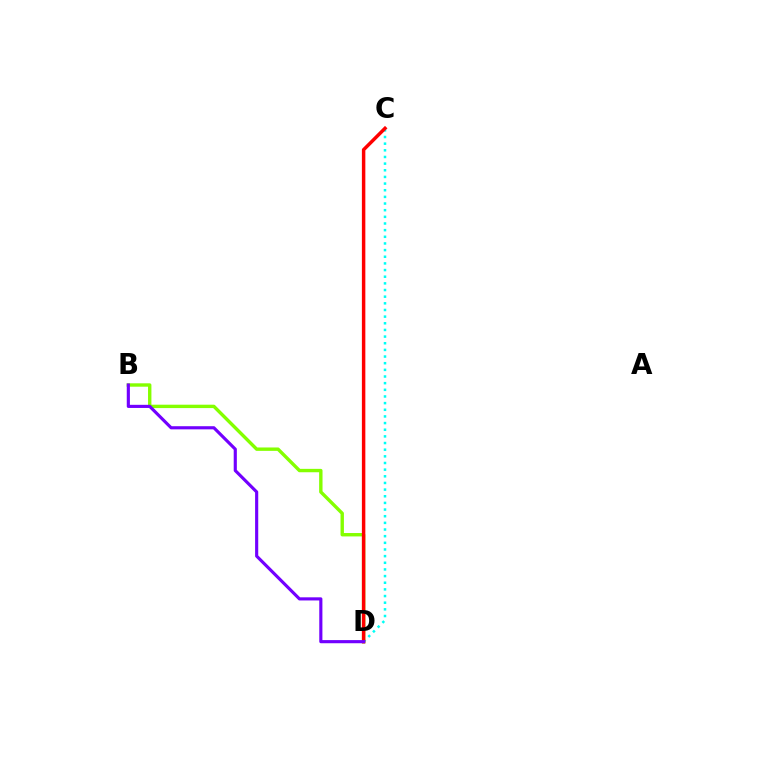{('B', 'D'): [{'color': '#84ff00', 'line_style': 'solid', 'thickness': 2.44}, {'color': '#7200ff', 'line_style': 'solid', 'thickness': 2.26}], ('C', 'D'): [{'color': '#00fff6', 'line_style': 'dotted', 'thickness': 1.81}, {'color': '#ff0000', 'line_style': 'solid', 'thickness': 2.49}]}